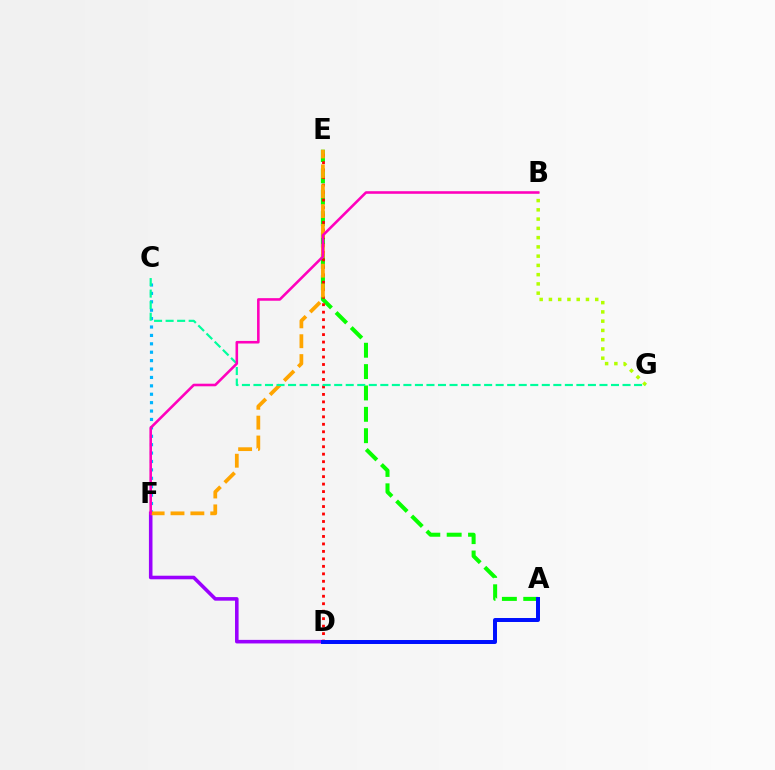{('C', 'F'): [{'color': '#00b5ff', 'line_style': 'dotted', 'thickness': 2.28}], ('D', 'F'): [{'color': '#9b00ff', 'line_style': 'solid', 'thickness': 2.57}], ('A', 'E'): [{'color': '#08ff00', 'line_style': 'dashed', 'thickness': 2.9}], ('B', 'G'): [{'color': '#b3ff00', 'line_style': 'dotted', 'thickness': 2.52}], ('D', 'E'): [{'color': '#ff0000', 'line_style': 'dotted', 'thickness': 2.03}], ('A', 'D'): [{'color': '#0010ff', 'line_style': 'solid', 'thickness': 2.87}], ('E', 'F'): [{'color': '#ffa500', 'line_style': 'dashed', 'thickness': 2.7}], ('C', 'G'): [{'color': '#00ff9d', 'line_style': 'dashed', 'thickness': 1.57}], ('B', 'F'): [{'color': '#ff00bd', 'line_style': 'solid', 'thickness': 1.86}]}